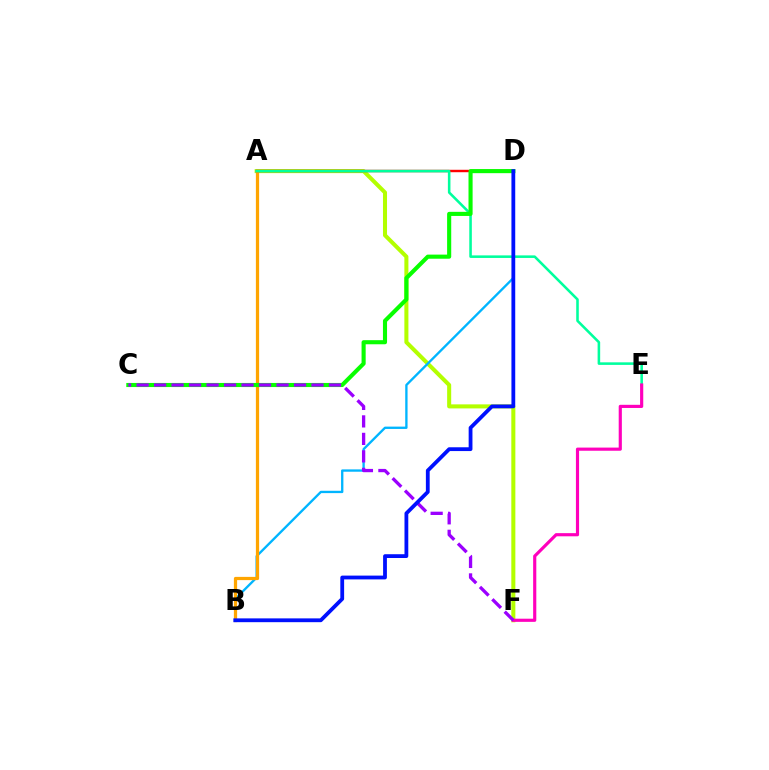{('A', 'F'): [{'color': '#b3ff00', 'line_style': 'solid', 'thickness': 2.91}], ('B', 'D'): [{'color': '#00b5ff', 'line_style': 'solid', 'thickness': 1.68}, {'color': '#0010ff', 'line_style': 'solid', 'thickness': 2.73}], ('A', 'B'): [{'color': '#ffa500', 'line_style': 'solid', 'thickness': 2.33}], ('A', 'D'): [{'color': '#ff0000', 'line_style': 'solid', 'thickness': 1.75}], ('A', 'E'): [{'color': '#00ff9d', 'line_style': 'solid', 'thickness': 1.85}], ('C', 'D'): [{'color': '#08ff00', 'line_style': 'solid', 'thickness': 2.95}], ('E', 'F'): [{'color': '#ff00bd', 'line_style': 'solid', 'thickness': 2.27}], ('C', 'F'): [{'color': '#9b00ff', 'line_style': 'dashed', 'thickness': 2.38}]}